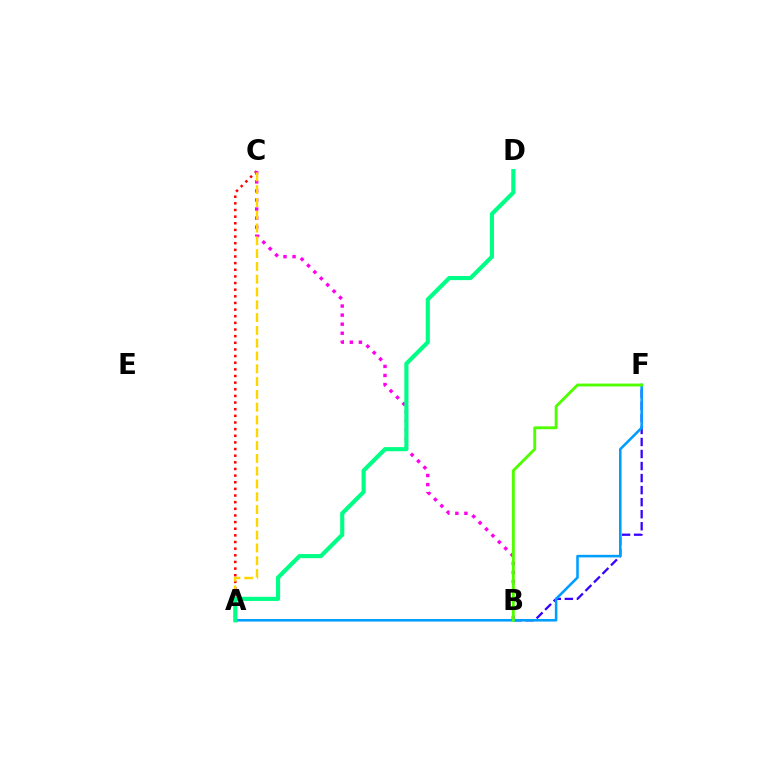{('A', 'C'): [{'color': '#ff0000', 'line_style': 'dotted', 'thickness': 1.8}, {'color': '#ffd500', 'line_style': 'dashed', 'thickness': 1.74}], ('B', 'C'): [{'color': '#ff00ed', 'line_style': 'dotted', 'thickness': 2.46}], ('B', 'F'): [{'color': '#3700ff', 'line_style': 'dashed', 'thickness': 1.64}, {'color': '#4fff00', 'line_style': 'solid', 'thickness': 2.07}], ('A', 'F'): [{'color': '#009eff', 'line_style': 'solid', 'thickness': 1.85}], ('A', 'D'): [{'color': '#00ff86', 'line_style': 'solid', 'thickness': 2.98}]}